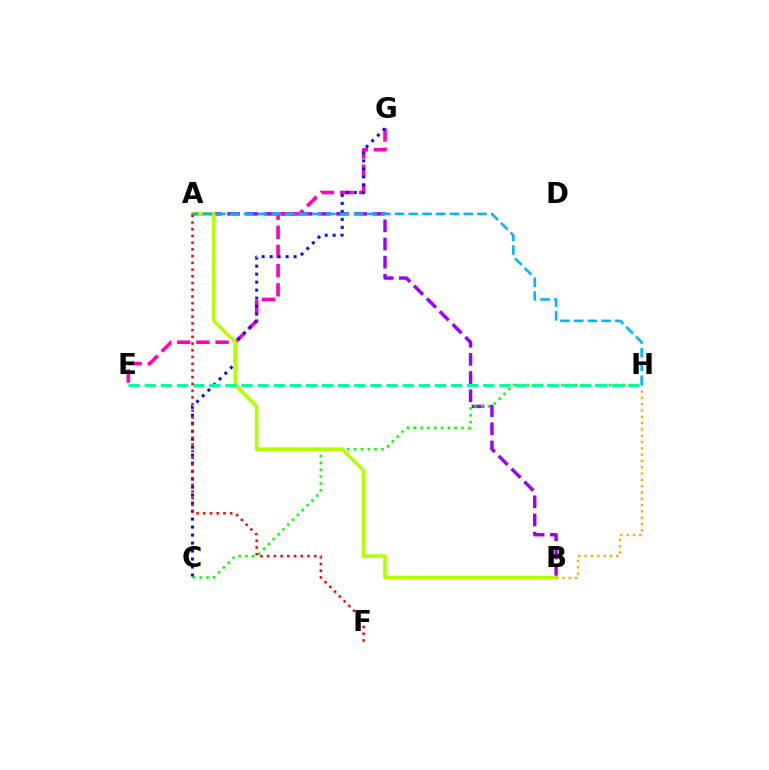{('A', 'B'): [{'color': '#9b00ff', 'line_style': 'dashed', 'thickness': 2.47}, {'color': '#b3ff00', 'line_style': 'solid', 'thickness': 2.62}], ('E', 'G'): [{'color': '#ff00bd', 'line_style': 'dashed', 'thickness': 2.6}], ('C', 'H'): [{'color': '#08ff00', 'line_style': 'dotted', 'thickness': 1.86}], ('C', 'G'): [{'color': '#0010ff', 'line_style': 'dotted', 'thickness': 2.17}], ('E', 'H'): [{'color': '#00ff9d', 'line_style': 'dashed', 'thickness': 2.19}], ('B', 'H'): [{'color': '#ffa500', 'line_style': 'dotted', 'thickness': 1.71}], ('A', 'H'): [{'color': '#00b5ff', 'line_style': 'dashed', 'thickness': 1.87}], ('A', 'F'): [{'color': '#ff0000', 'line_style': 'dotted', 'thickness': 1.83}]}